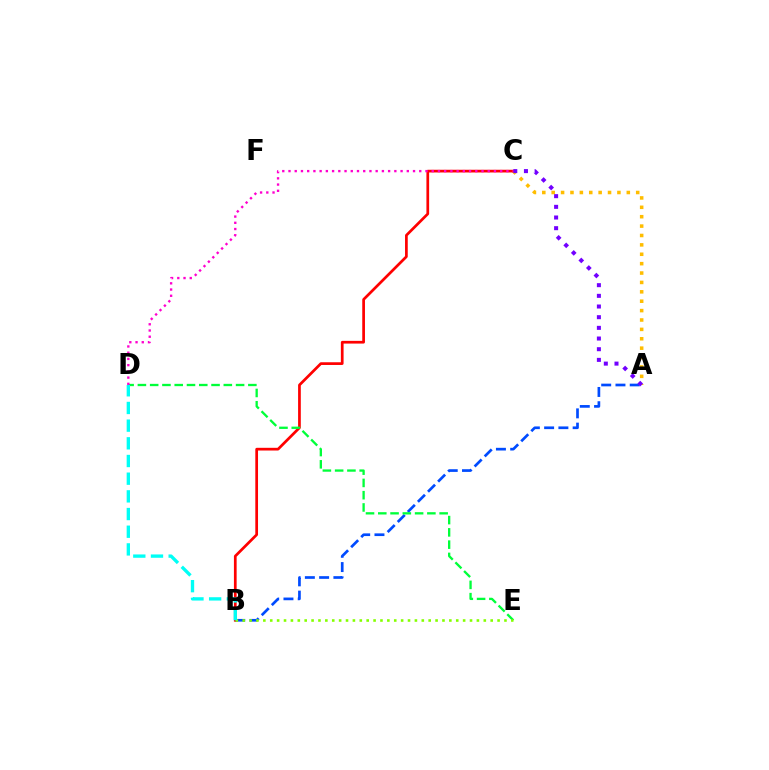{('A', 'B'): [{'color': '#004bff', 'line_style': 'dashed', 'thickness': 1.94}], ('A', 'C'): [{'color': '#ffbd00', 'line_style': 'dotted', 'thickness': 2.55}, {'color': '#7200ff', 'line_style': 'dotted', 'thickness': 2.9}], ('B', 'C'): [{'color': '#ff0000', 'line_style': 'solid', 'thickness': 1.95}], ('D', 'E'): [{'color': '#00ff39', 'line_style': 'dashed', 'thickness': 1.67}], ('B', 'E'): [{'color': '#84ff00', 'line_style': 'dotted', 'thickness': 1.87}], ('B', 'D'): [{'color': '#00fff6', 'line_style': 'dashed', 'thickness': 2.4}], ('C', 'D'): [{'color': '#ff00cf', 'line_style': 'dotted', 'thickness': 1.69}]}